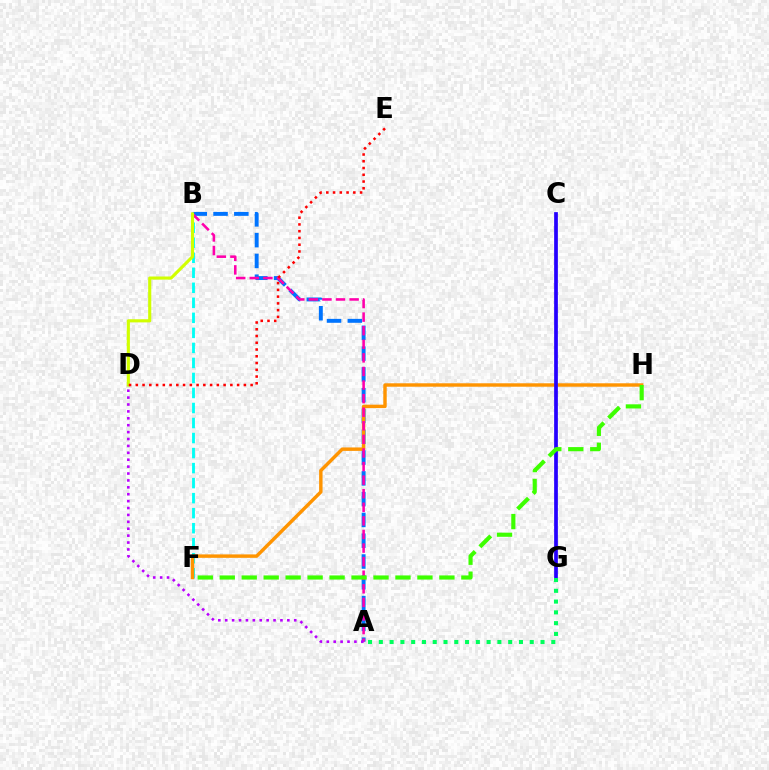{('A', 'B'): [{'color': '#0074ff', 'line_style': 'dashed', 'thickness': 2.82}, {'color': '#ff00ac', 'line_style': 'dashed', 'thickness': 1.85}], ('B', 'F'): [{'color': '#00fff6', 'line_style': 'dashed', 'thickness': 2.04}], ('F', 'H'): [{'color': '#ff9400', 'line_style': 'solid', 'thickness': 2.47}, {'color': '#3dff00', 'line_style': 'dashed', 'thickness': 2.98}], ('B', 'D'): [{'color': '#d1ff00', 'line_style': 'solid', 'thickness': 2.24}], ('C', 'G'): [{'color': '#2500ff', 'line_style': 'solid', 'thickness': 2.68}], ('A', 'D'): [{'color': '#b900ff', 'line_style': 'dotted', 'thickness': 1.88}], ('A', 'G'): [{'color': '#00ff5c', 'line_style': 'dotted', 'thickness': 2.93}], ('D', 'E'): [{'color': '#ff0000', 'line_style': 'dotted', 'thickness': 1.83}]}